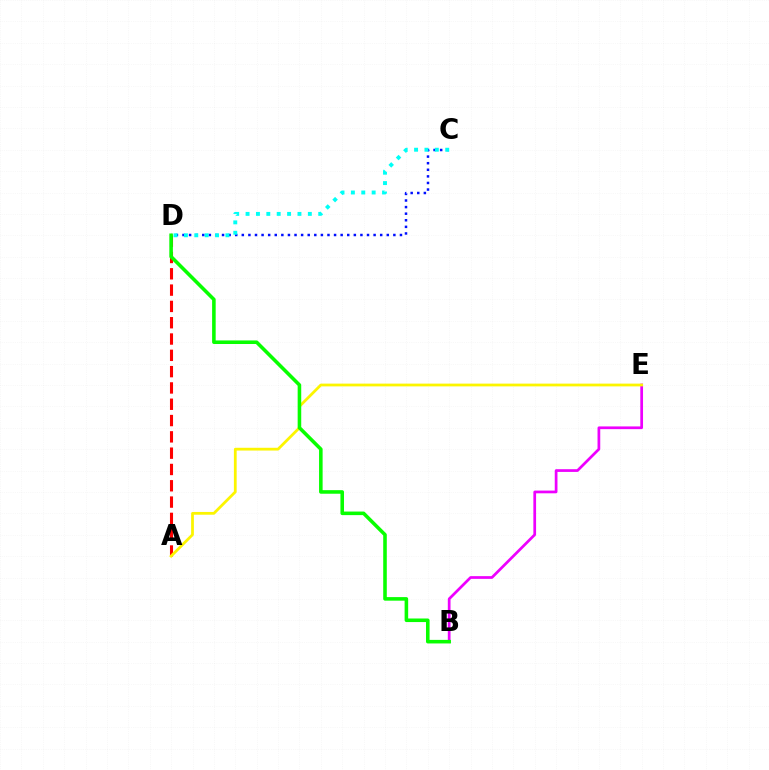{('C', 'D'): [{'color': '#0010ff', 'line_style': 'dotted', 'thickness': 1.79}, {'color': '#00fff6', 'line_style': 'dotted', 'thickness': 2.82}], ('A', 'D'): [{'color': '#ff0000', 'line_style': 'dashed', 'thickness': 2.22}], ('B', 'E'): [{'color': '#ee00ff', 'line_style': 'solid', 'thickness': 1.96}], ('A', 'E'): [{'color': '#fcf500', 'line_style': 'solid', 'thickness': 1.99}], ('B', 'D'): [{'color': '#08ff00', 'line_style': 'solid', 'thickness': 2.57}]}